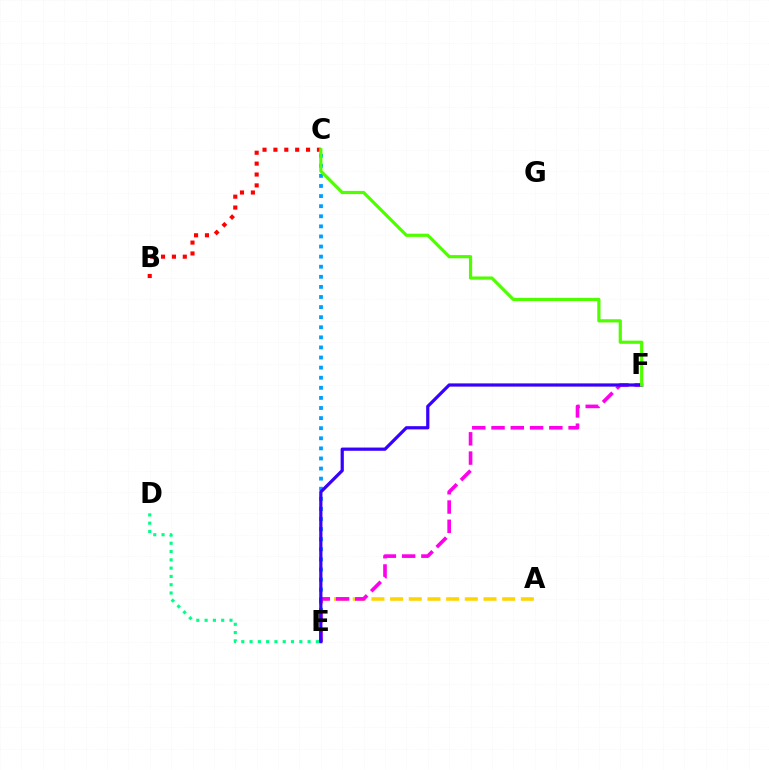{('D', 'E'): [{'color': '#00ff86', 'line_style': 'dotted', 'thickness': 2.25}], ('B', 'C'): [{'color': '#ff0000', 'line_style': 'dotted', 'thickness': 2.96}], ('A', 'E'): [{'color': '#ffd500', 'line_style': 'dashed', 'thickness': 2.54}], ('C', 'E'): [{'color': '#009eff', 'line_style': 'dotted', 'thickness': 2.74}], ('E', 'F'): [{'color': '#ff00ed', 'line_style': 'dashed', 'thickness': 2.62}, {'color': '#3700ff', 'line_style': 'solid', 'thickness': 2.32}], ('C', 'F'): [{'color': '#4fff00', 'line_style': 'solid', 'thickness': 2.3}]}